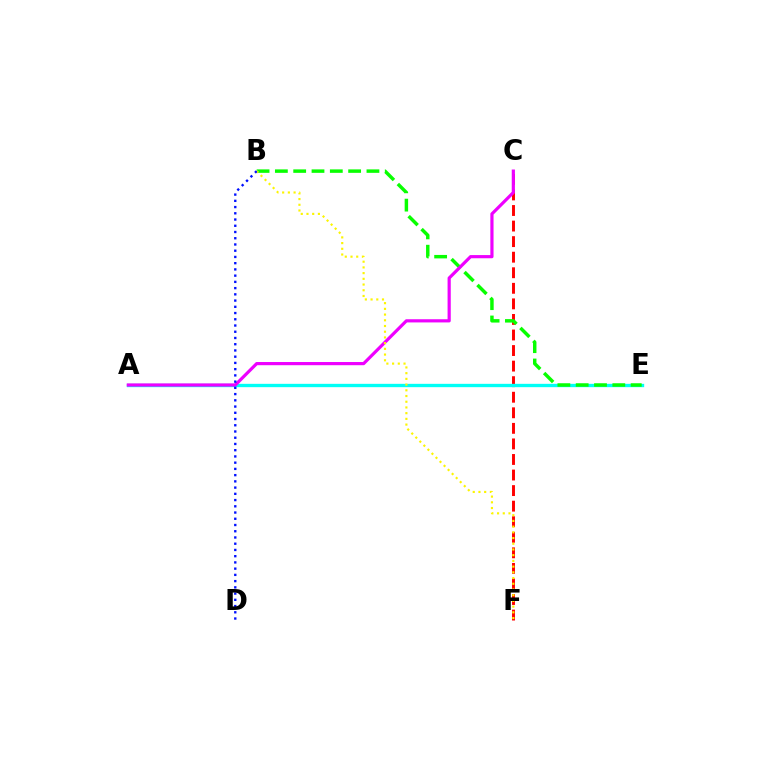{('C', 'F'): [{'color': '#ff0000', 'line_style': 'dashed', 'thickness': 2.11}], ('A', 'E'): [{'color': '#00fff6', 'line_style': 'solid', 'thickness': 2.41}], ('B', 'E'): [{'color': '#08ff00', 'line_style': 'dashed', 'thickness': 2.49}], ('A', 'C'): [{'color': '#ee00ff', 'line_style': 'solid', 'thickness': 2.29}], ('B', 'F'): [{'color': '#fcf500', 'line_style': 'dotted', 'thickness': 1.55}], ('B', 'D'): [{'color': '#0010ff', 'line_style': 'dotted', 'thickness': 1.69}]}